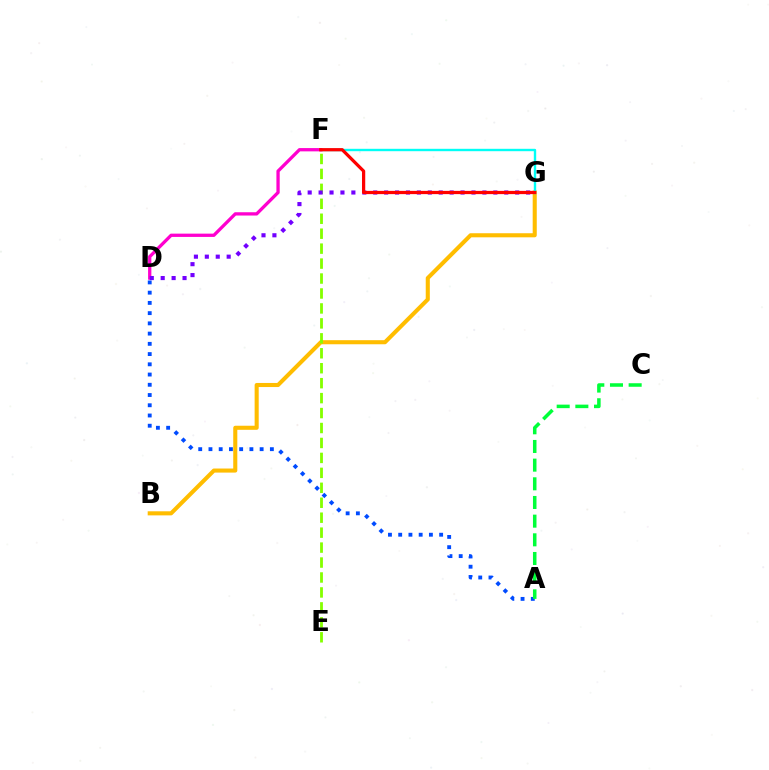{('B', 'G'): [{'color': '#ffbd00', 'line_style': 'solid', 'thickness': 2.93}], ('F', 'G'): [{'color': '#00fff6', 'line_style': 'solid', 'thickness': 1.72}, {'color': '#ff0000', 'line_style': 'solid', 'thickness': 2.33}], ('E', 'F'): [{'color': '#84ff00', 'line_style': 'dashed', 'thickness': 2.03}], ('A', 'D'): [{'color': '#004bff', 'line_style': 'dotted', 'thickness': 2.78}], ('A', 'C'): [{'color': '#00ff39', 'line_style': 'dashed', 'thickness': 2.54}], ('D', 'F'): [{'color': '#ff00cf', 'line_style': 'solid', 'thickness': 2.37}], ('D', 'G'): [{'color': '#7200ff', 'line_style': 'dotted', 'thickness': 2.97}]}